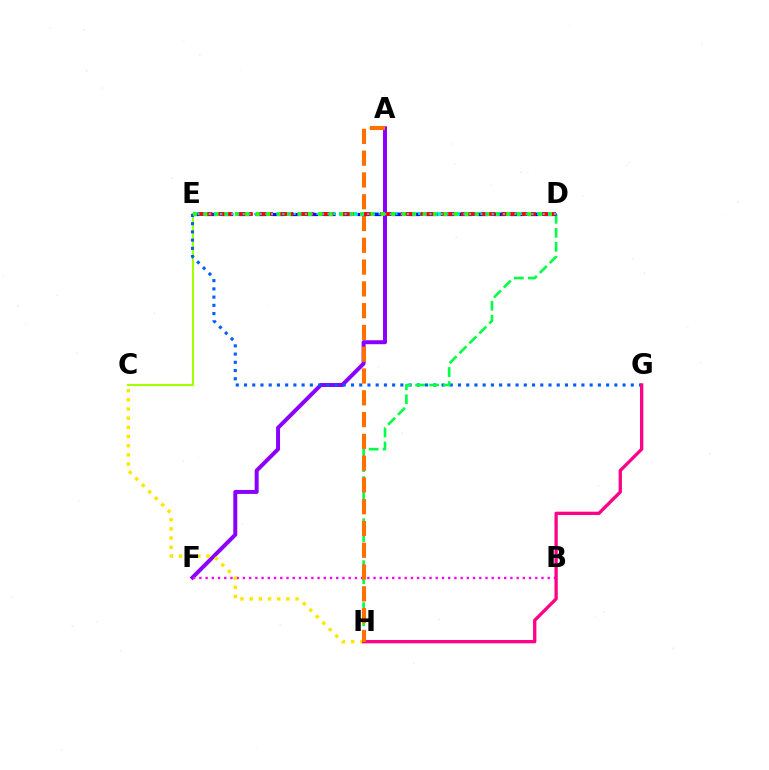{('A', 'F'): [{'color': '#8a00ff', 'line_style': 'solid', 'thickness': 2.86}], ('B', 'F'): [{'color': '#fa00f9', 'line_style': 'dotted', 'thickness': 1.69}], ('C', 'E'): [{'color': '#a2ff00', 'line_style': 'solid', 'thickness': 1.51}], ('D', 'E'): [{'color': '#00ffbb', 'line_style': 'dashed', 'thickness': 2.9}, {'color': '#1900ff', 'line_style': 'dashed', 'thickness': 2.31}, {'color': '#ff0000', 'line_style': 'dashed', 'thickness': 2.75}, {'color': '#31ff00', 'line_style': 'dotted', 'thickness': 2.84}, {'color': '#00d3ff', 'line_style': 'dotted', 'thickness': 1.54}], ('E', 'G'): [{'color': '#005dff', 'line_style': 'dotted', 'thickness': 2.24}], ('C', 'H'): [{'color': '#ffe600', 'line_style': 'dotted', 'thickness': 2.49}], ('G', 'H'): [{'color': '#ff0088', 'line_style': 'solid', 'thickness': 2.37}], ('D', 'H'): [{'color': '#00ff45', 'line_style': 'dashed', 'thickness': 1.9}], ('A', 'H'): [{'color': '#ff7000', 'line_style': 'dashed', 'thickness': 2.96}]}